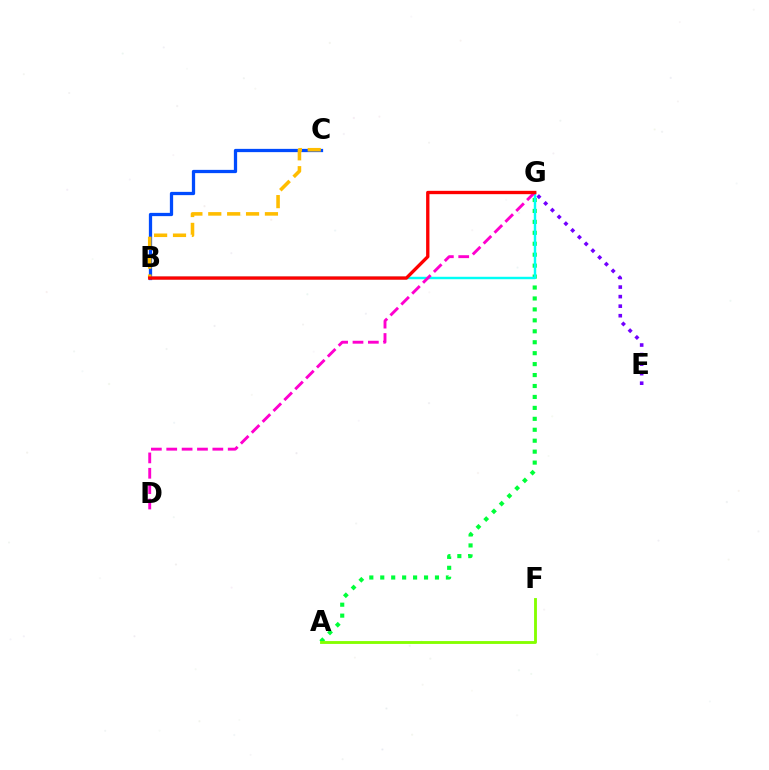{('A', 'G'): [{'color': '#00ff39', 'line_style': 'dotted', 'thickness': 2.97}], ('B', 'C'): [{'color': '#004bff', 'line_style': 'solid', 'thickness': 2.35}, {'color': '#ffbd00', 'line_style': 'dashed', 'thickness': 2.57}], ('E', 'G'): [{'color': '#7200ff', 'line_style': 'dotted', 'thickness': 2.59}], ('B', 'G'): [{'color': '#00fff6', 'line_style': 'solid', 'thickness': 1.76}, {'color': '#ff0000', 'line_style': 'solid', 'thickness': 2.4}], ('D', 'G'): [{'color': '#ff00cf', 'line_style': 'dashed', 'thickness': 2.09}], ('A', 'F'): [{'color': '#84ff00', 'line_style': 'solid', 'thickness': 2.06}]}